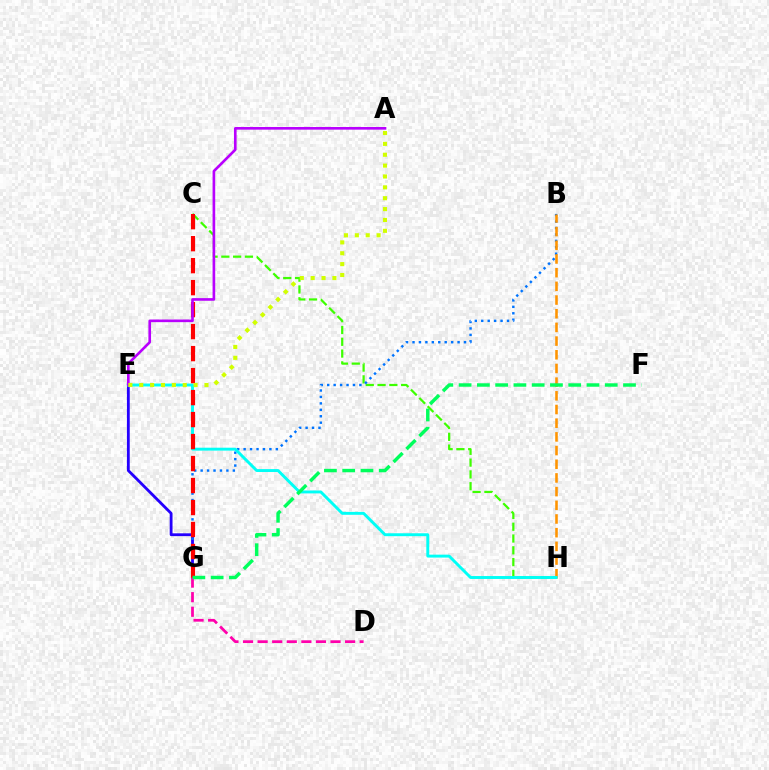{('E', 'G'): [{'color': '#2500ff', 'line_style': 'solid', 'thickness': 2.03}], ('C', 'H'): [{'color': '#3dff00', 'line_style': 'dashed', 'thickness': 1.6}], ('B', 'G'): [{'color': '#0074ff', 'line_style': 'dotted', 'thickness': 1.75}], ('B', 'H'): [{'color': '#ff9400', 'line_style': 'dashed', 'thickness': 1.86}], ('E', 'H'): [{'color': '#00fff6', 'line_style': 'solid', 'thickness': 2.1}], ('C', 'G'): [{'color': '#ff0000', 'line_style': 'dashed', 'thickness': 2.99}], ('A', 'E'): [{'color': '#b900ff', 'line_style': 'solid', 'thickness': 1.9}, {'color': '#d1ff00', 'line_style': 'dotted', 'thickness': 2.95}], ('D', 'G'): [{'color': '#ff00ac', 'line_style': 'dashed', 'thickness': 1.98}], ('F', 'G'): [{'color': '#00ff5c', 'line_style': 'dashed', 'thickness': 2.48}]}